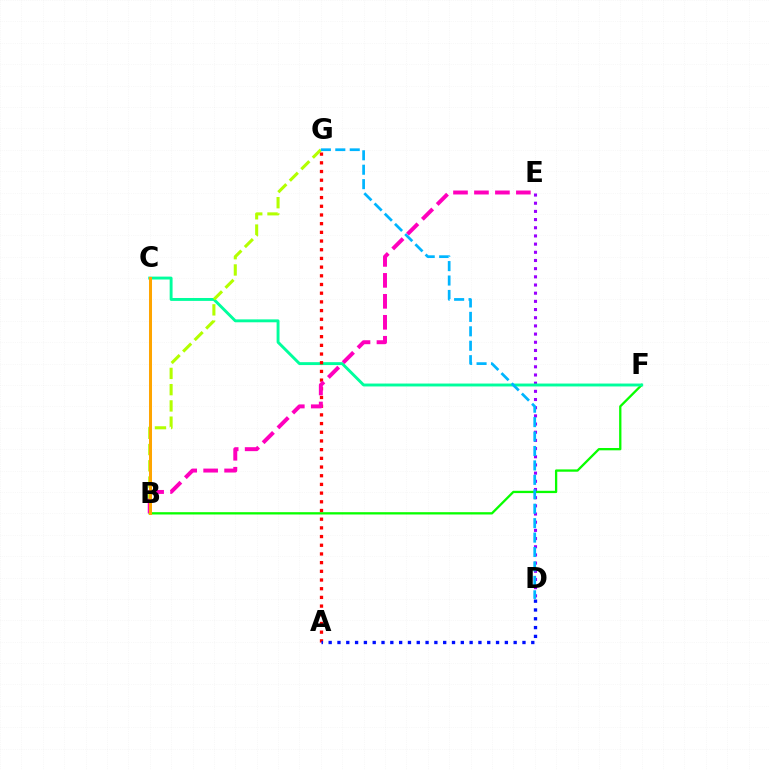{('D', 'E'): [{'color': '#9b00ff', 'line_style': 'dotted', 'thickness': 2.22}], ('B', 'F'): [{'color': '#08ff00', 'line_style': 'solid', 'thickness': 1.66}], ('C', 'F'): [{'color': '#00ff9d', 'line_style': 'solid', 'thickness': 2.09}], ('B', 'G'): [{'color': '#b3ff00', 'line_style': 'dashed', 'thickness': 2.21}], ('D', 'G'): [{'color': '#00b5ff', 'line_style': 'dashed', 'thickness': 1.96}], ('A', 'G'): [{'color': '#ff0000', 'line_style': 'dotted', 'thickness': 2.36}], ('B', 'E'): [{'color': '#ff00bd', 'line_style': 'dashed', 'thickness': 2.85}], ('A', 'D'): [{'color': '#0010ff', 'line_style': 'dotted', 'thickness': 2.39}], ('B', 'C'): [{'color': '#ffa500', 'line_style': 'solid', 'thickness': 2.17}]}